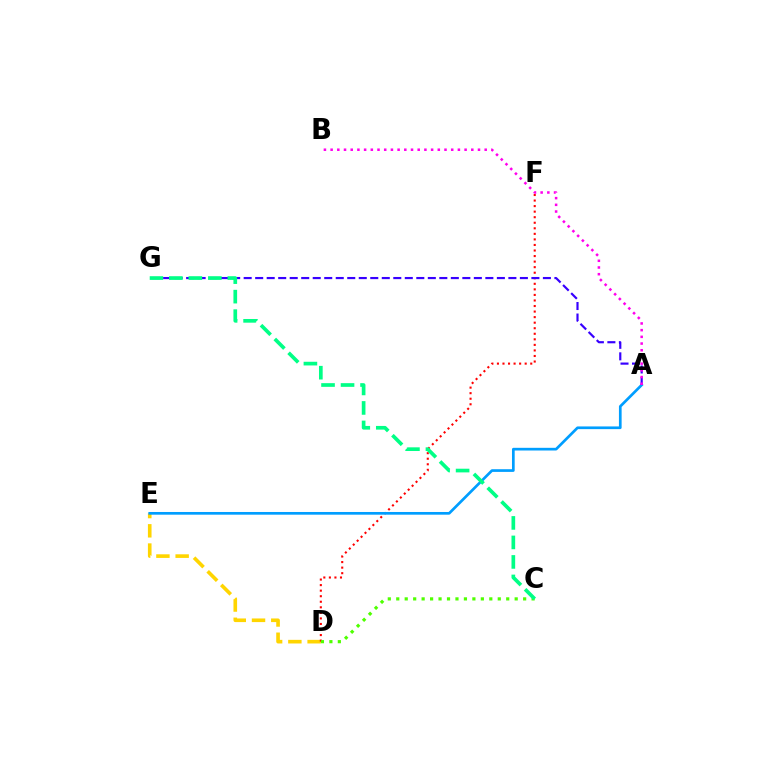{('D', 'E'): [{'color': '#ffd500', 'line_style': 'dashed', 'thickness': 2.61}], ('D', 'F'): [{'color': '#ff0000', 'line_style': 'dotted', 'thickness': 1.51}], ('C', 'D'): [{'color': '#4fff00', 'line_style': 'dotted', 'thickness': 2.3}], ('A', 'E'): [{'color': '#009eff', 'line_style': 'solid', 'thickness': 1.94}], ('A', 'G'): [{'color': '#3700ff', 'line_style': 'dashed', 'thickness': 1.56}], ('A', 'B'): [{'color': '#ff00ed', 'line_style': 'dotted', 'thickness': 1.82}], ('C', 'G'): [{'color': '#00ff86', 'line_style': 'dashed', 'thickness': 2.65}]}